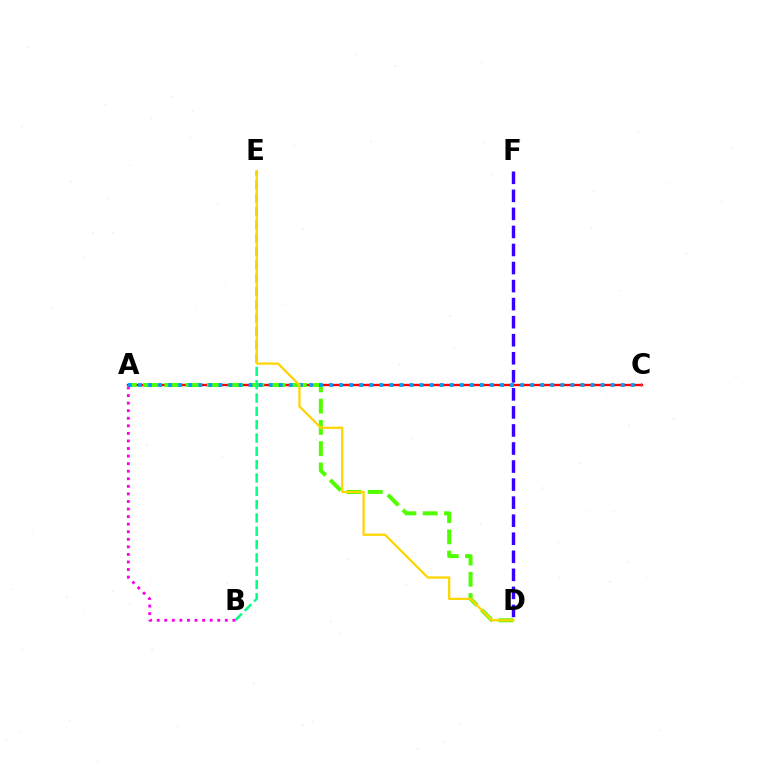{('A', 'C'): [{'color': '#ff0000', 'line_style': 'solid', 'thickness': 1.72}, {'color': '#009eff', 'line_style': 'dotted', 'thickness': 2.73}], ('A', 'D'): [{'color': '#4fff00', 'line_style': 'dashed', 'thickness': 2.89}], ('D', 'F'): [{'color': '#3700ff', 'line_style': 'dashed', 'thickness': 2.45}], ('B', 'E'): [{'color': '#00ff86', 'line_style': 'dashed', 'thickness': 1.81}], ('D', 'E'): [{'color': '#ffd500', 'line_style': 'solid', 'thickness': 1.63}], ('A', 'B'): [{'color': '#ff00ed', 'line_style': 'dotted', 'thickness': 2.06}]}